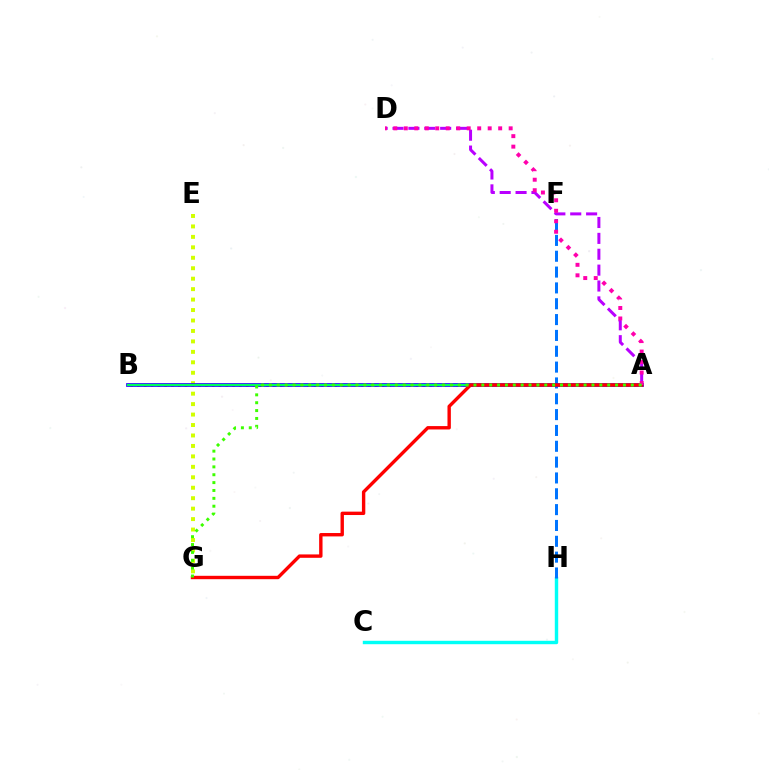{('A', 'D'): [{'color': '#b900ff', 'line_style': 'dashed', 'thickness': 2.16}, {'color': '#ff00ac', 'line_style': 'dotted', 'thickness': 2.85}], ('A', 'B'): [{'color': '#ff9400', 'line_style': 'dotted', 'thickness': 1.85}, {'color': '#2500ff', 'line_style': 'solid', 'thickness': 2.67}, {'color': '#00ff5c', 'line_style': 'solid', 'thickness': 1.55}], ('C', 'H'): [{'color': '#00fff6', 'line_style': 'solid', 'thickness': 2.46}], ('E', 'G'): [{'color': '#d1ff00', 'line_style': 'dotted', 'thickness': 2.84}], ('F', 'H'): [{'color': '#0074ff', 'line_style': 'dashed', 'thickness': 2.15}], ('A', 'G'): [{'color': '#ff0000', 'line_style': 'solid', 'thickness': 2.44}, {'color': '#3dff00', 'line_style': 'dotted', 'thickness': 2.14}]}